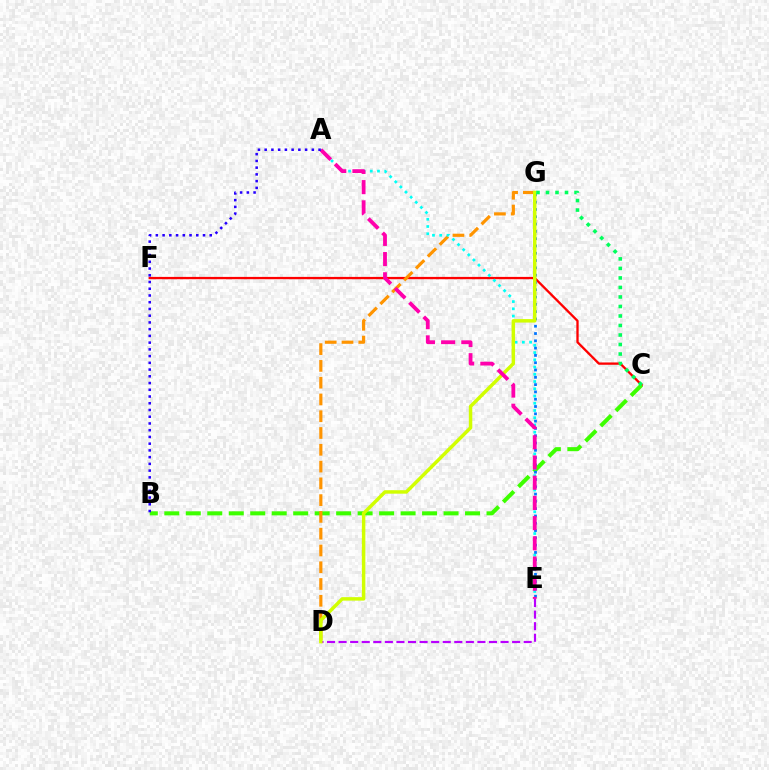{('D', 'E'): [{'color': '#b900ff', 'line_style': 'dashed', 'thickness': 1.57}], ('C', 'F'): [{'color': '#ff0000', 'line_style': 'solid', 'thickness': 1.66}], ('B', 'C'): [{'color': '#3dff00', 'line_style': 'dashed', 'thickness': 2.92}], ('D', 'G'): [{'color': '#ff9400', 'line_style': 'dashed', 'thickness': 2.28}, {'color': '#d1ff00', 'line_style': 'solid', 'thickness': 2.5}], ('A', 'E'): [{'color': '#00fff6', 'line_style': 'dotted', 'thickness': 1.97}, {'color': '#ff00ac', 'line_style': 'dashed', 'thickness': 2.74}], ('E', 'G'): [{'color': '#0074ff', 'line_style': 'dotted', 'thickness': 1.98}], ('C', 'G'): [{'color': '#00ff5c', 'line_style': 'dotted', 'thickness': 2.58}], ('A', 'B'): [{'color': '#2500ff', 'line_style': 'dotted', 'thickness': 1.83}]}